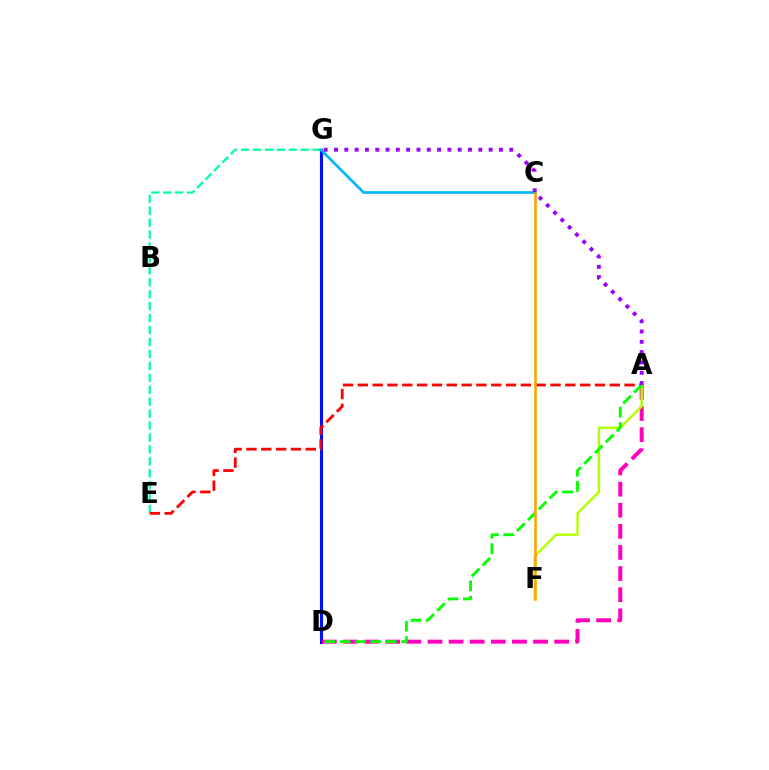{('E', 'G'): [{'color': '#00ff9d', 'line_style': 'dashed', 'thickness': 1.62}], ('D', 'G'): [{'color': '#0010ff', 'line_style': 'solid', 'thickness': 2.22}], ('A', 'E'): [{'color': '#ff0000', 'line_style': 'dashed', 'thickness': 2.01}], ('A', 'D'): [{'color': '#ff00bd', 'line_style': 'dashed', 'thickness': 2.87}, {'color': '#08ff00', 'line_style': 'dashed', 'thickness': 2.08}], ('C', 'G'): [{'color': '#00b5ff', 'line_style': 'solid', 'thickness': 1.92}], ('A', 'F'): [{'color': '#b3ff00', 'line_style': 'solid', 'thickness': 1.74}], ('C', 'F'): [{'color': '#ffa500', 'line_style': 'solid', 'thickness': 1.88}], ('A', 'G'): [{'color': '#9b00ff', 'line_style': 'dotted', 'thickness': 2.8}]}